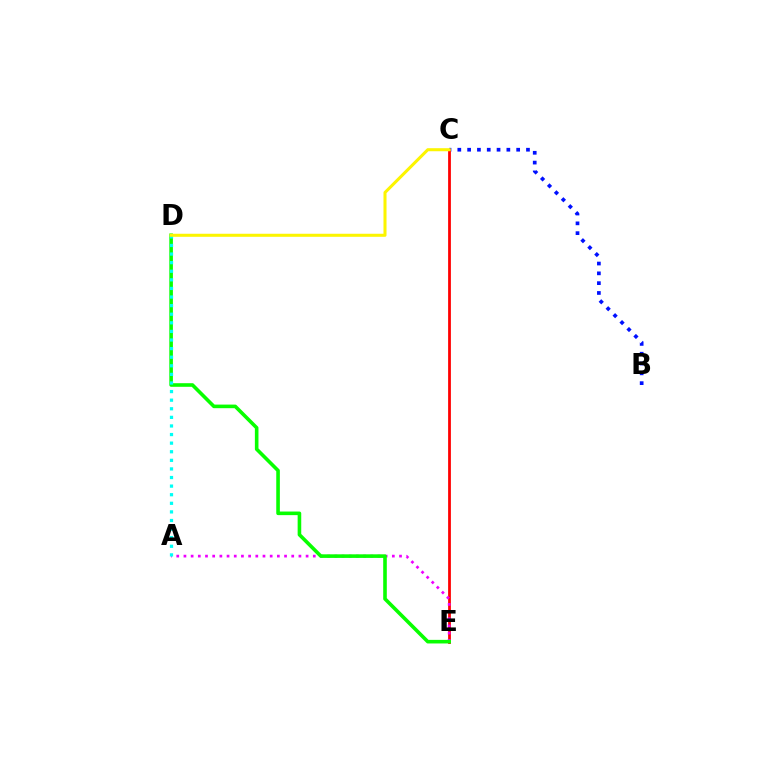{('B', 'C'): [{'color': '#0010ff', 'line_style': 'dotted', 'thickness': 2.67}], ('C', 'E'): [{'color': '#ff0000', 'line_style': 'solid', 'thickness': 2.0}], ('A', 'E'): [{'color': '#ee00ff', 'line_style': 'dotted', 'thickness': 1.95}], ('D', 'E'): [{'color': '#08ff00', 'line_style': 'solid', 'thickness': 2.59}], ('A', 'D'): [{'color': '#00fff6', 'line_style': 'dotted', 'thickness': 2.34}], ('C', 'D'): [{'color': '#fcf500', 'line_style': 'solid', 'thickness': 2.19}]}